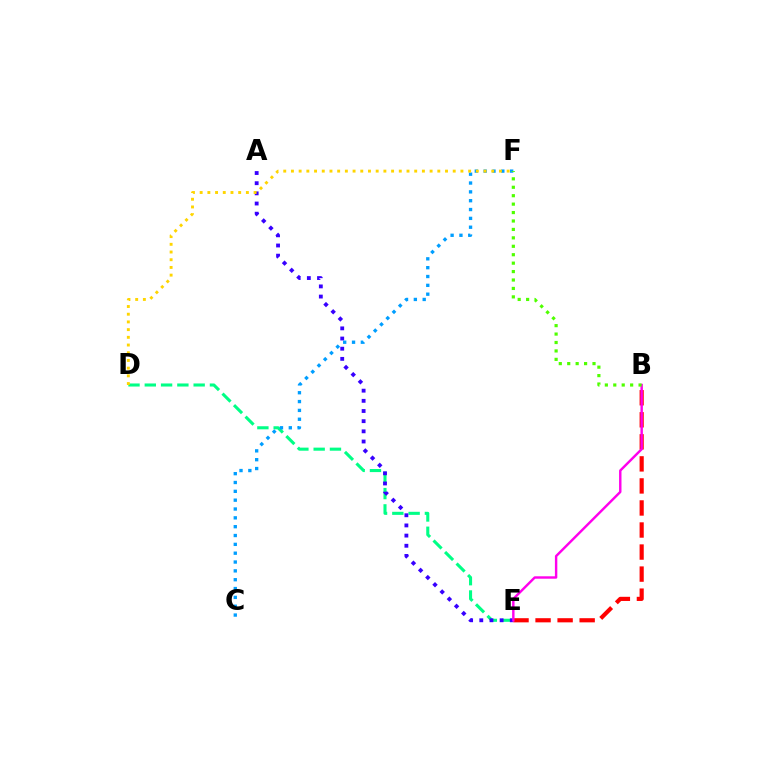{('D', 'E'): [{'color': '#00ff86', 'line_style': 'dashed', 'thickness': 2.21}], ('A', 'E'): [{'color': '#3700ff', 'line_style': 'dotted', 'thickness': 2.76}], ('C', 'F'): [{'color': '#009eff', 'line_style': 'dotted', 'thickness': 2.4}], ('B', 'E'): [{'color': '#ff0000', 'line_style': 'dashed', 'thickness': 2.99}, {'color': '#ff00ed', 'line_style': 'solid', 'thickness': 1.74}], ('D', 'F'): [{'color': '#ffd500', 'line_style': 'dotted', 'thickness': 2.09}], ('B', 'F'): [{'color': '#4fff00', 'line_style': 'dotted', 'thickness': 2.29}]}